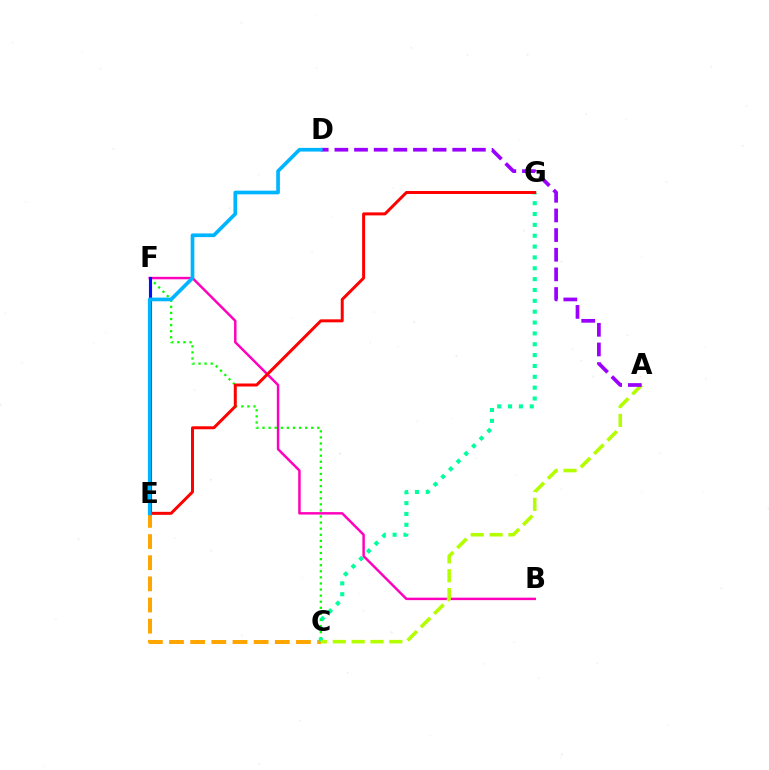{('B', 'F'): [{'color': '#ff00bd', 'line_style': 'solid', 'thickness': 1.77}], ('C', 'F'): [{'color': '#08ff00', 'line_style': 'dotted', 'thickness': 1.65}], ('C', 'E'): [{'color': '#ffa500', 'line_style': 'dashed', 'thickness': 2.87}], ('C', 'G'): [{'color': '#00ff9d', 'line_style': 'dotted', 'thickness': 2.95}], ('A', 'C'): [{'color': '#b3ff00', 'line_style': 'dashed', 'thickness': 2.56}], ('E', 'F'): [{'color': '#0010ff', 'line_style': 'solid', 'thickness': 2.24}], ('E', 'G'): [{'color': '#ff0000', 'line_style': 'solid', 'thickness': 2.15}], ('A', 'D'): [{'color': '#9b00ff', 'line_style': 'dashed', 'thickness': 2.67}], ('D', 'E'): [{'color': '#00b5ff', 'line_style': 'solid', 'thickness': 2.65}]}